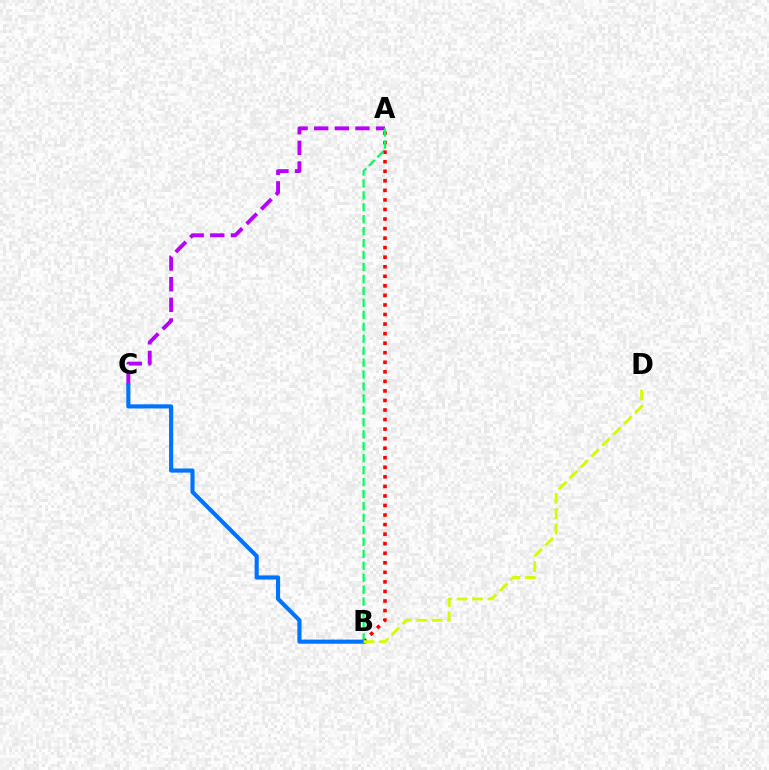{('A', 'C'): [{'color': '#b900ff', 'line_style': 'dashed', 'thickness': 2.8}], ('A', 'B'): [{'color': '#ff0000', 'line_style': 'dotted', 'thickness': 2.59}, {'color': '#00ff5c', 'line_style': 'dashed', 'thickness': 1.62}], ('B', 'C'): [{'color': '#0074ff', 'line_style': 'solid', 'thickness': 2.97}], ('B', 'D'): [{'color': '#d1ff00', 'line_style': 'dashed', 'thickness': 2.09}]}